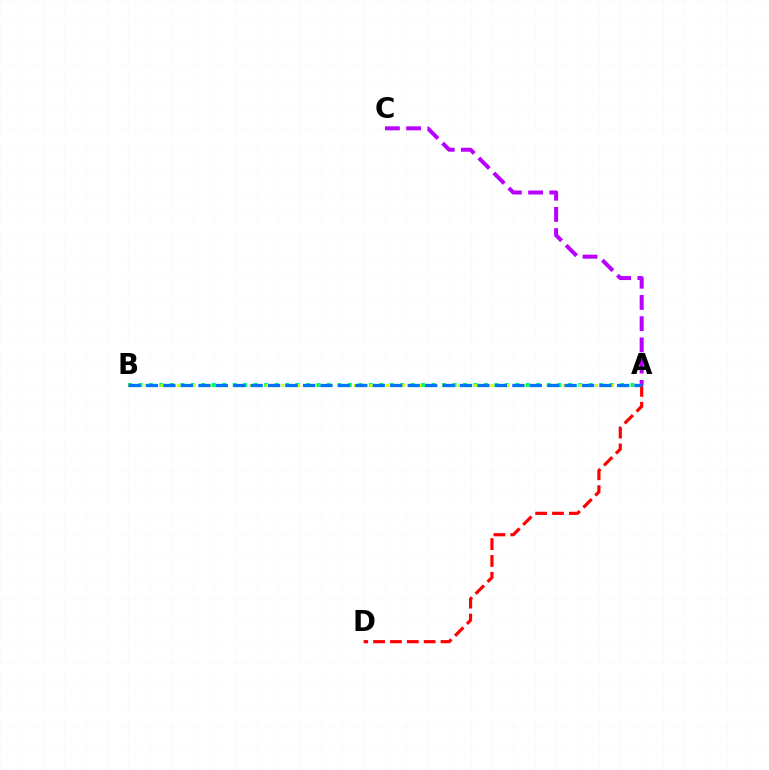{('A', 'D'): [{'color': '#ff0000', 'line_style': 'dashed', 'thickness': 2.29}], ('A', 'B'): [{'color': '#00ff5c', 'line_style': 'dotted', 'thickness': 2.84}, {'color': '#d1ff00', 'line_style': 'dotted', 'thickness': 2.19}, {'color': '#0074ff', 'line_style': 'dashed', 'thickness': 2.37}], ('A', 'C'): [{'color': '#b900ff', 'line_style': 'dashed', 'thickness': 2.88}]}